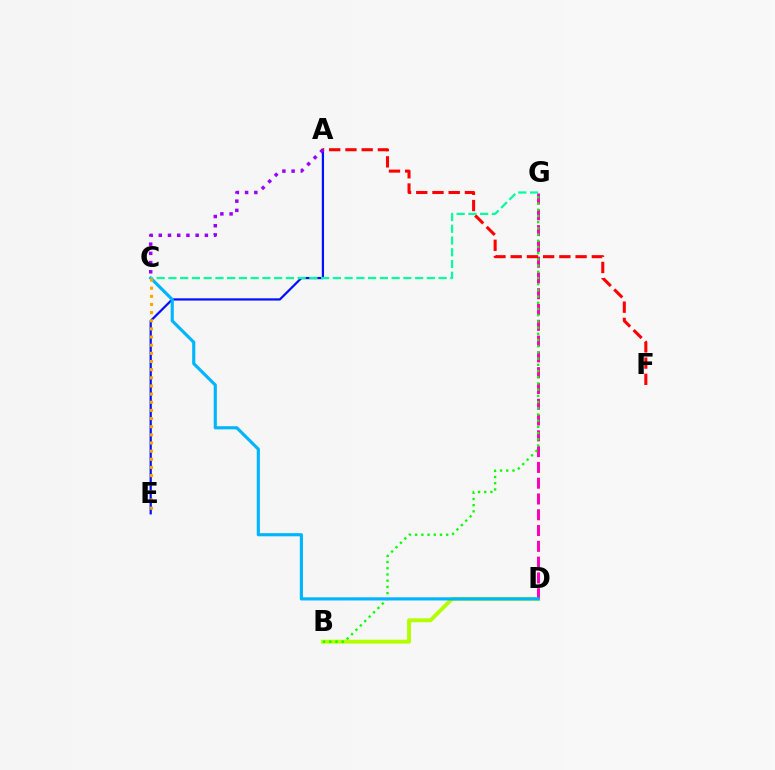{('A', 'E'): [{'color': '#0010ff', 'line_style': 'solid', 'thickness': 1.61}], ('B', 'D'): [{'color': '#b3ff00', 'line_style': 'solid', 'thickness': 2.81}], ('D', 'G'): [{'color': '#ff00bd', 'line_style': 'dashed', 'thickness': 2.14}], ('A', 'F'): [{'color': '#ff0000', 'line_style': 'dashed', 'thickness': 2.2}], ('B', 'G'): [{'color': '#08ff00', 'line_style': 'dotted', 'thickness': 1.69}], ('C', 'D'): [{'color': '#00b5ff', 'line_style': 'solid', 'thickness': 2.27}], ('C', 'G'): [{'color': '#00ff9d', 'line_style': 'dashed', 'thickness': 1.6}], ('A', 'C'): [{'color': '#9b00ff', 'line_style': 'dotted', 'thickness': 2.51}], ('C', 'E'): [{'color': '#ffa500', 'line_style': 'dotted', 'thickness': 2.21}]}